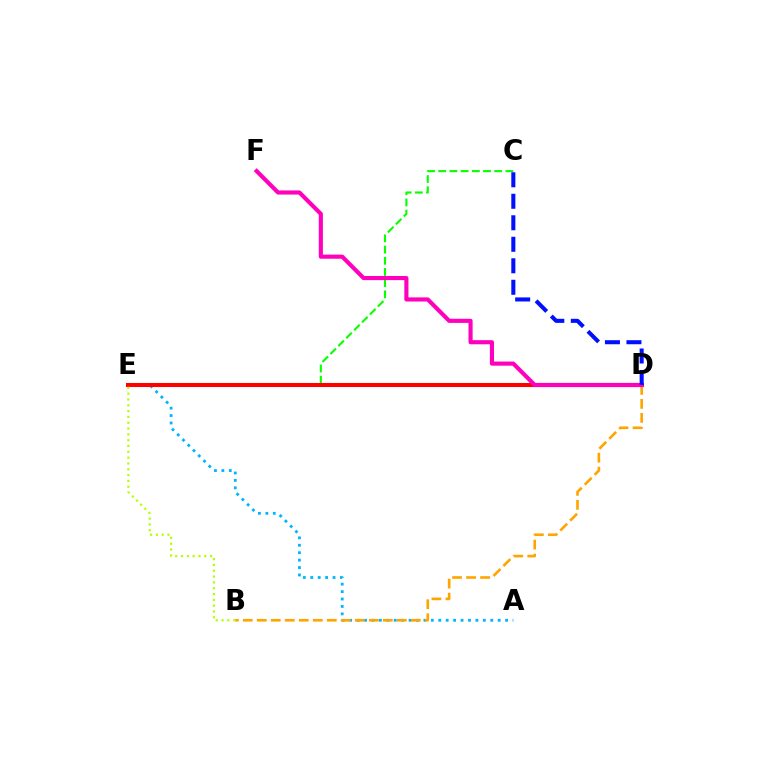{('A', 'E'): [{'color': '#00b5ff', 'line_style': 'dotted', 'thickness': 2.02}], ('D', 'E'): [{'color': '#9b00ff', 'line_style': 'solid', 'thickness': 2.09}, {'color': '#00ff9d', 'line_style': 'dotted', 'thickness': 1.97}, {'color': '#ff0000', 'line_style': 'solid', 'thickness': 2.92}], ('C', 'E'): [{'color': '#08ff00', 'line_style': 'dashed', 'thickness': 1.52}], ('B', 'D'): [{'color': '#ffa500', 'line_style': 'dashed', 'thickness': 1.9}], ('B', 'E'): [{'color': '#b3ff00', 'line_style': 'dotted', 'thickness': 1.58}], ('D', 'F'): [{'color': '#ff00bd', 'line_style': 'solid', 'thickness': 2.97}], ('C', 'D'): [{'color': '#0010ff', 'line_style': 'dashed', 'thickness': 2.92}]}